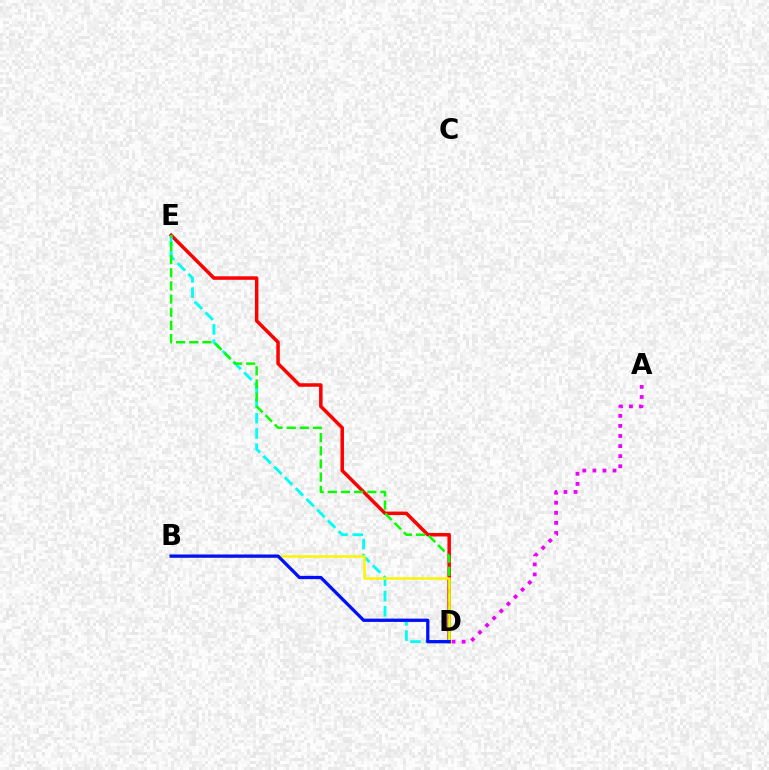{('D', 'E'): [{'color': '#ff0000', 'line_style': 'solid', 'thickness': 2.52}, {'color': '#00fff6', 'line_style': 'dashed', 'thickness': 2.07}, {'color': '#08ff00', 'line_style': 'dashed', 'thickness': 1.79}], ('B', 'D'): [{'color': '#fcf500', 'line_style': 'solid', 'thickness': 1.81}, {'color': '#0010ff', 'line_style': 'solid', 'thickness': 2.36}], ('A', 'D'): [{'color': '#ee00ff', 'line_style': 'dotted', 'thickness': 2.74}]}